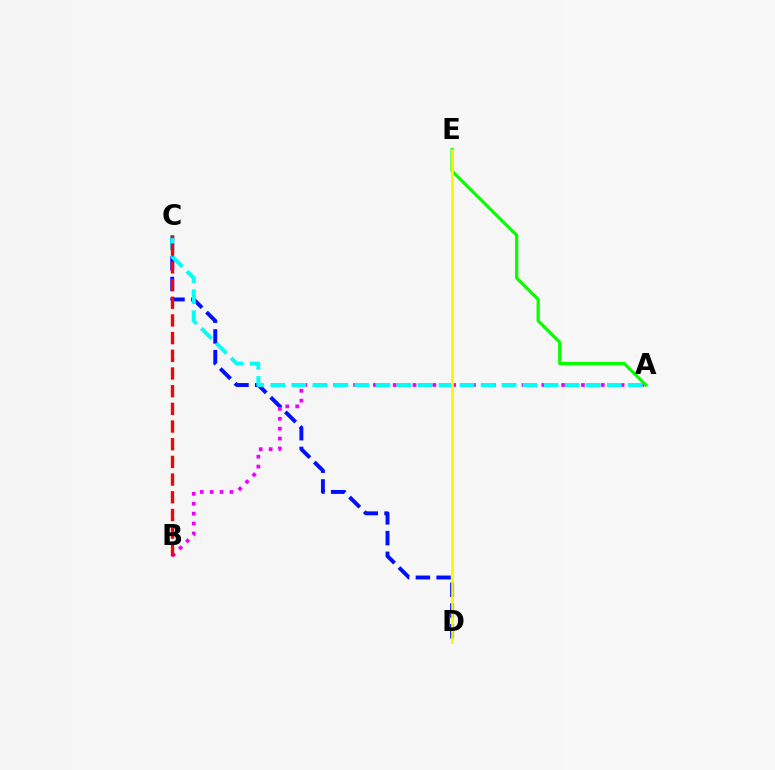{('C', 'D'): [{'color': '#0010ff', 'line_style': 'dashed', 'thickness': 2.82}], ('A', 'B'): [{'color': '#ee00ff', 'line_style': 'dotted', 'thickness': 2.69}], ('A', 'C'): [{'color': '#00fff6', 'line_style': 'dashed', 'thickness': 2.86}], ('A', 'E'): [{'color': '#08ff00', 'line_style': 'solid', 'thickness': 2.33}], ('B', 'C'): [{'color': '#ff0000', 'line_style': 'dashed', 'thickness': 2.4}], ('D', 'E'): [{'color': '#fcf500', 'line_style': 'solid', 'thickness': 1.86}]}